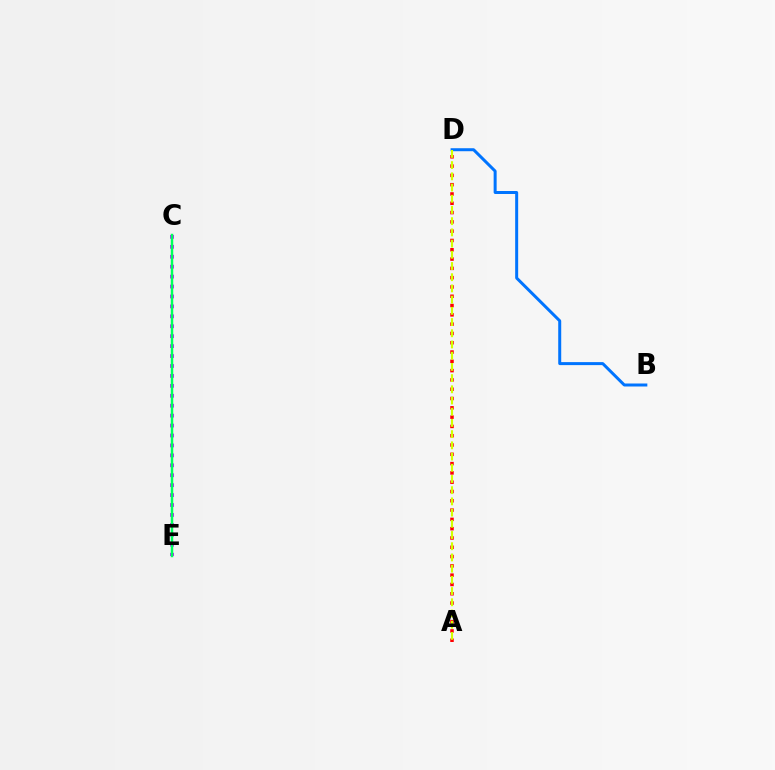{('B', 'D'): [{'color': '#0074ff', 'line_style': 'solid', 'thickness': 2.16}], ('C', 'E'): [{'color': '#b900ff', 'line_style': 'dotted', 'thickness': 2.7}, {'color': '#00ff5c', 'line_style': 'solid', 'thickness': 1.77}], ('A', 'D'): [{'color': '#ff0000', 'line_style': 'dotted', 'thickness': 2.53}, {'color': '#d1ff00', 'line_style': 'dashed', 'thickness': 1.52}]}